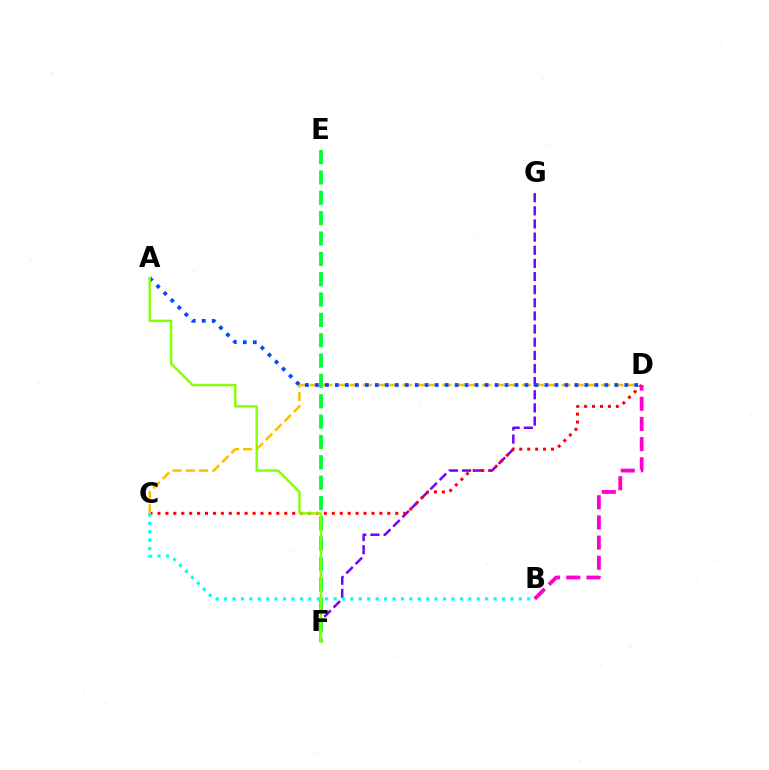{('F', 'G'): [{'color': '#7200ff', 'line_style': 'dashed', 'thickness': 1.78}], ('C', 'D'): [{'color': '#ff0000', 'line_style': 'dotted', 'thickness': 2.15}, {'color': '#ffbd00', 'line_style': 'dashed', 'thickness': 1.8}], ('E', 'F'): [{'color': '#00ff39', 'line_style': 'dashed', 'thickness': 2.76}], ('A', 'D'): [{'color': '#004bff', 'line_style': 'dotted', 'thickness': 2.71}], ('B', 'D'): [{'color': '#ff00cf', 'line_style': 'dashed', 'thickness': 2.74}], ('B', 'C'): [{'color': '#00fff6', 'line_style': 'dotted', 'thickness': 2.29}], ('A', 'F'): [{'color': '#84ff00', 'line_style': 'solid', 'thickness': 1.72}]}